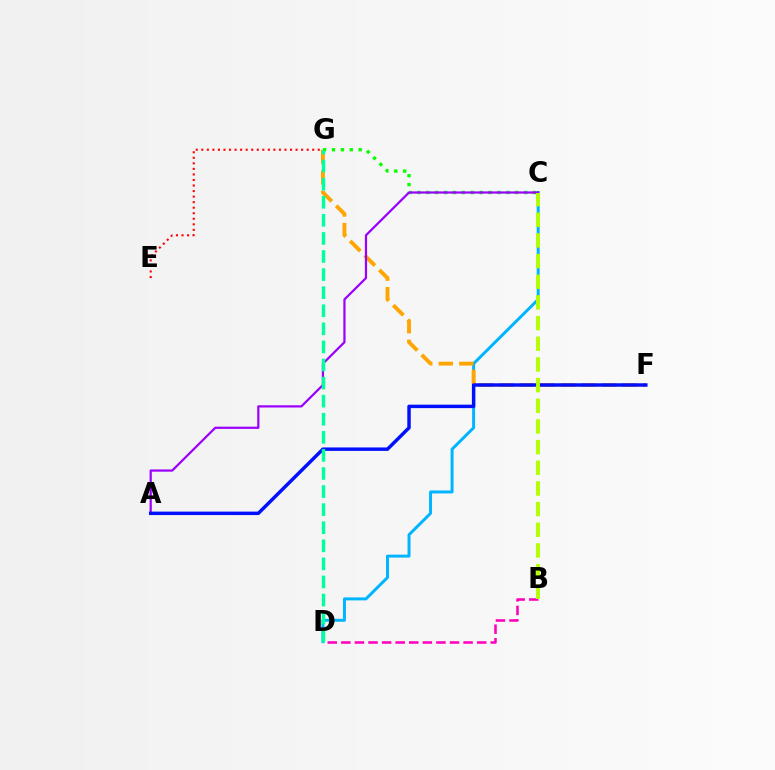{('C', 'D'): [{'color': '#00b5ff', 'line_style': 'solid', 'thickness': 2.14}], ('B', 'D'): [{'color': '#ff00bd', 'line_style': 'dashed', 'thickness': 1.85}], ('F', 'G'): [{'color': '#ffa500', 'line_style': 'dashed', 'thickness': 2.79}], ('C', 'G'): [{'color': '#08ff00', 'line_style': 'dotted', 'thickness': 2.42}], ('E', 'G'): [{'color': '#ff0000', 'line_style': 'dotted', 'thickness': 1.51}], ('A', 'C'): [{'color': '#9b00ff', 'line_style': 'solid', 'thickness': 1.6}], ('A', 'F'): [{'color': '#0010ff', 'line_style': 'solid', 'thickness': 2.49}], ('B', 'C'): [{'color': '#b3ff00', 'line_style': 'dashed', 'thickness': 2.81}], ('D', 'G'): [{'color': '#00ff9d', 'line_style': 'dashed', 'thickness': 2.46}]}